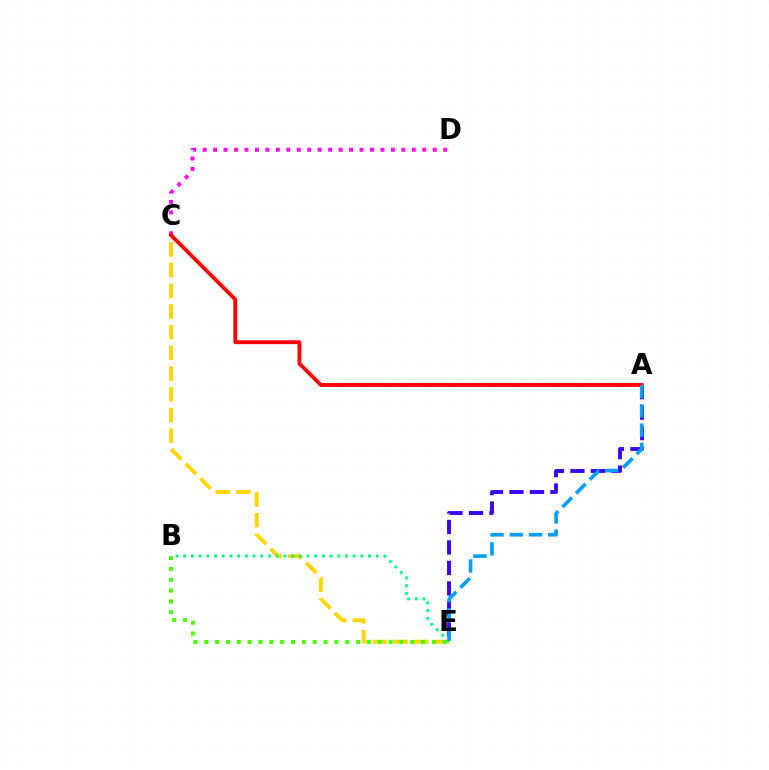{('C', 'E'): [{'color': '#ffd500', 'line_style': 'dashed', 'thickness': 2.81}], ('A', 'E'): [{'color': '#3700ff', 'line_style': 'dashed', 'thickness': 2.78}, {'color': '#009eff', 'line_style': 'dashed', 'thickness': 2.61}], ('B', 'E'): [{'color': '#4fff00', 'line_style': 'dotted', 'thickness': 2.95}, {'color': '#00ff86', 'line_style': 'dotted', 'thickness': 2.09}], ('C', 'D'): [{'color': '#ff00ed', 'line_style': 'dotted', 'thickness': 2.84}], ('A', 'C'): [{'color': '#ff0000', 'line_style': 'solid', 'thickness': 2.77}]}